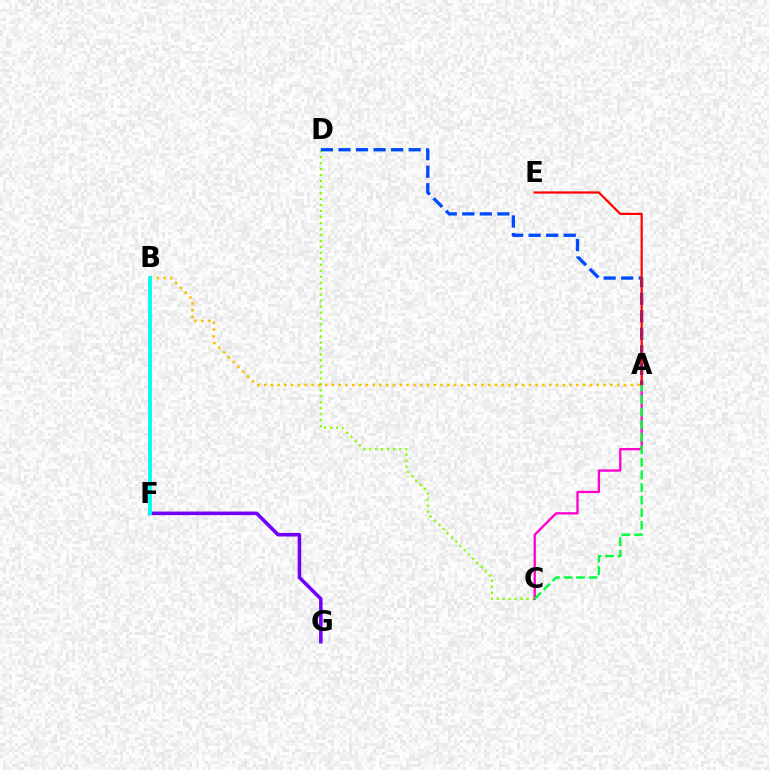{('C', 'D'): [{'color': '#84ff00', 'line_style': 'dotted', 'thickness': 1.62}], ('A', 'B'): [{'color': '#ffbd00', 'line_style': 'dotted', 'thickness': 1.85}], ('F', 'G'): [{'color': '#7200ff', 'line_style': 'solid', 'thickness': 2.56}], ('A', 'D'): [{'color': '#004bff', 'line_style': 'dashed', 'thickness': 2.38}], ('A', 'C'): [{'color': '#ff00cf', 'line_style': 'solid', 'thickness': 1.68}, {'color': '#00ff39', 'line_style': 'dashed', 'thickness': 1.71}], ('A', 'E'): [{'color': '#ff0000', 'line_style': 'solid', 'thickness': 1.58}], ('B', 'F'): [{'color': '#00fff6', 'line_style': 'solid', 'thickness': 2.79}]}